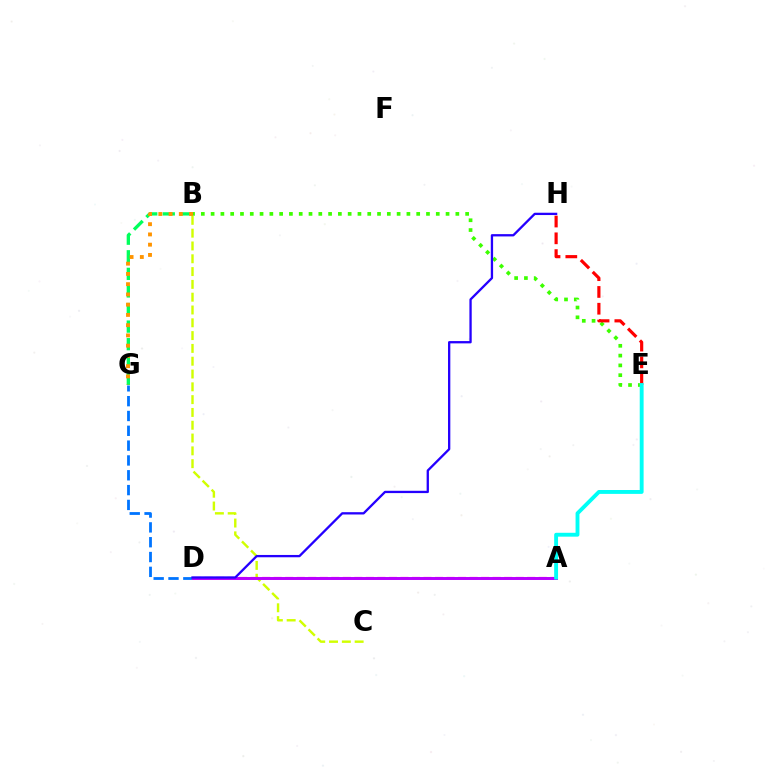{('B', 'E'): [{'color': '#3dff00', 'line_style': 'dotted', 'thickness': 2.66}], ('B', 'G'): [{'color': '#00ff5c', 'line_style': 'dashed', 'thickness': 2.39}, {'color': '#ff9400', 'line_style': 'dotted', 'thickness': 2.78}], ('B', 'C'): [{'color': '#d1ff00', 'line_style': 'dashed', 'thickness': 1.74}], ('D', 'G'): [{'color': '#0074ff', 'line_style': 'dashed', 'thickness': 2.01}], ('A', 'D'): [{'color': '#ff00ac', 'line_style': 'dashed', 'thickness': 1.57}, {'color': '#b900ff', 'line_style': 'solid', 'thickness': 2.13}], ('E', 'H'): [{'color': '#ff0000', 'line_style': 'dashed', 'thickness': 2.28}], ('D', 'H'): [{'color': '#2500ff', 'line_style': 'solid', 'thickness': 1.66}], ('A', 'E'): [{'color': '#00fff6', 'line_style': 'solid', 'thickness': 2.79}]}